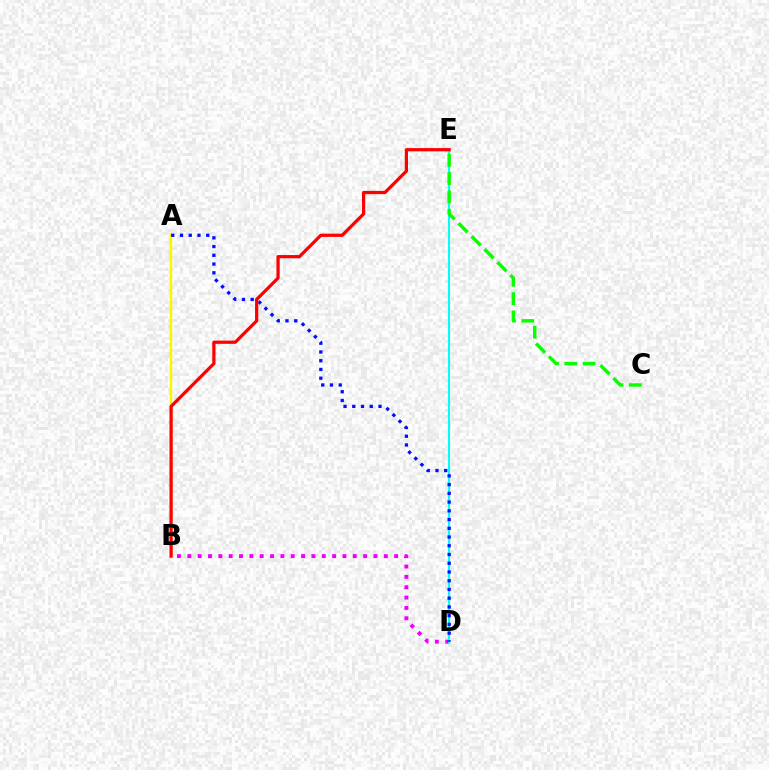{('B', 'D'): [{'color': '#ee00ff', 'line_style': 'dotted', 'thickness': 2.81}], ('D', 'E'): [{'color': '#00fff6', 'line_style': 'solid', 'thickness': 1.51}], ('A', 'B'): [{'color': '#fcf500', 'line_style': 'solid', 'thickness': 1.77}], ('A', 'D'): [{'color': '#0010ff', 'line_style': 'dotted', 'thickness': 2.37}], ('C', 'E'): [{'color': '#08ff00', 'line_style': 'dashed', 'thickness': 2.49}], ('B', 'E'): [{'color': '#ff0000', 'line_style': 'solid', 'thickness': 2.33}]}